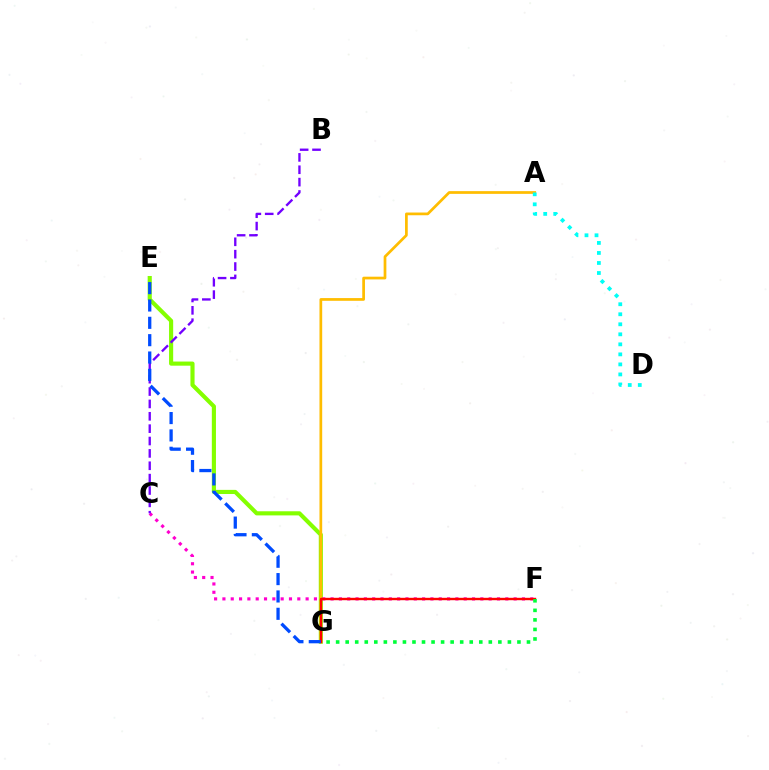{('E', 'G'): [{'color': '#84ff00', 'line_style': 'solid', 'thickness': 2.97}, {'color': '#004bff', 'line_style': 'dashed', 'thickness': 2.36}], ('A', 'G'): [{'color': '#ffbd00', 'line_style': 'solid', 'thickness': 1.96}], ('C', 'F'): [{'color': '#ff00cf', 'line_style': 'dotted', 'thickness': 2.26}], ('F', 'G'): [{'color': '#ff0000', 'line_style': 'solid', 'thickness': 1.73}, {'color': '#00ff39', 'line_style': 'dotted', 'thickness': 2.59}], ('B', 'C'): [{'color': '#7200ff', 'line_style': 'dashed', 'thickness': 1.68}], ('A', 'D'): [{'color': '#00fff6', 'line_style': 'dotted', 'thickness': 2.72}]}